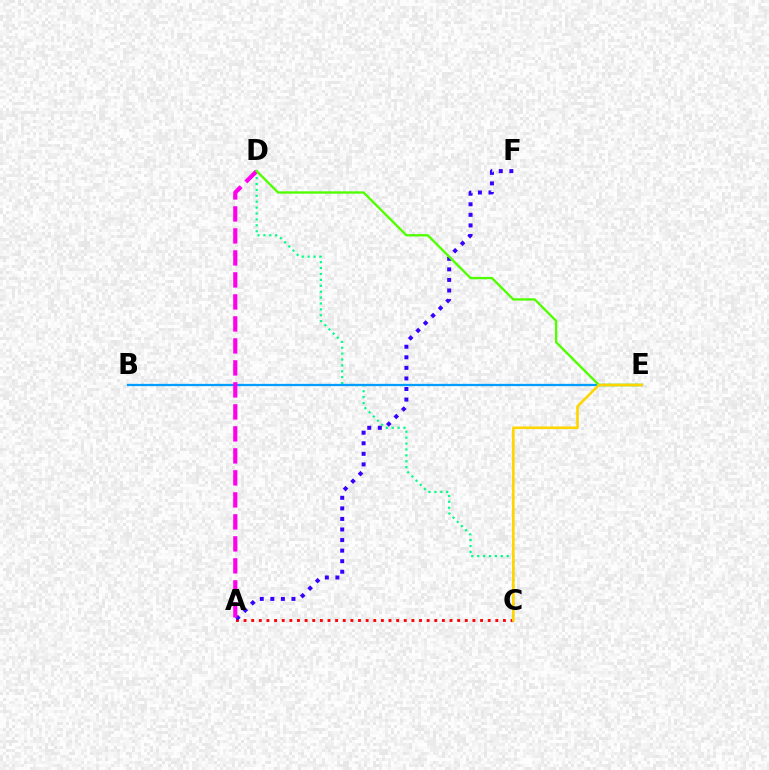{('A', 'C'): [{'color': '#ff0000', 'line_style': 'dotted', 'thickness': 2.07}], ('A', 'F'): [{'color': '#3700ff', 'line_style': 'dotted', 'thickness': 2.87}], ('C', 'D'): [{'color': '#00ff86', 'line_style': 'dotted', 'thickness': 1.6}], ('B', 'E'): [{'color': '#009eff', 'line_style': 'solid', 'thickness': 1.64}], ('A', 'D'): [{'color': '#ff00ed', 'line_style': 'dashed', 'thickness': 2.99}], ('D', 'E'): [{'color': '#4fff00', 'line_style': 'solid', 'thickness': 1.69}], ('C', 'E'): [{'color': '#ffd500', 'line_style': 'solid', 'thickness': 1.88}]}